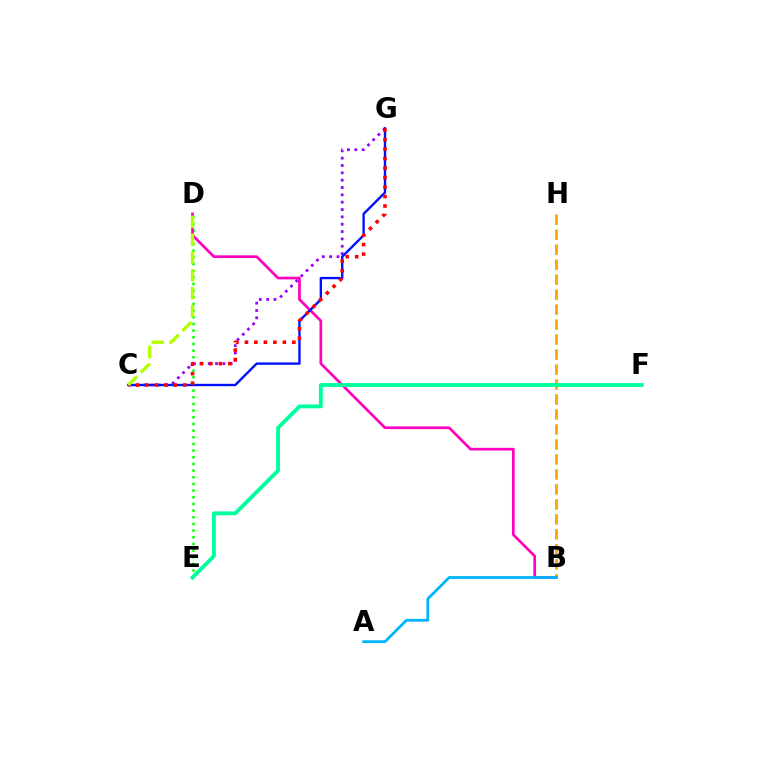{('B', 'H'): [{'color': '#ffa500', 'line_style': 'dashed', 'thickness': 2.04}], ('D', 'E'): [{'color': '#08ff00', 'line_style': 'dotted', 'thickness': 1.81}], ('B', 'D'): [{'color': '#ff00bd', 'line_style': 'solid', 'thickness': 1.94}], ('C', 'G'): [{'color': '#9b00ff', 'line_style': 'dotted', 'thickness': 1.99}, {'color': '#0010ff', 'line_style': 'solid', 'thickness': 1.7}, {'color': '#ff0000', 'line_style': 'dotted', 'thickness': 2.58}], ('A', 'B'): [{'color': '#00b5ff', 'line_style': 'solid', 'thickness': 1.98}], ('C', 'D'): [{'color': '#b3ff00', 'line_style': 'dashed', 'thickness': 2.42}], ('E', 'F'): [{'color': '#00ff9d', 'line_style': 'solid', 'thickness': 2.77}]}